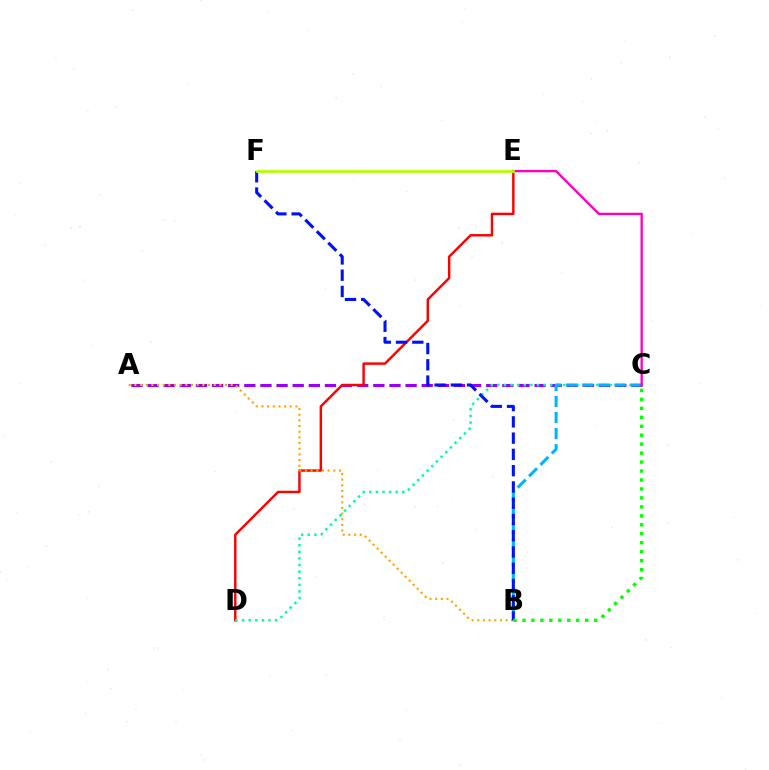{('A', 'C'): [{'color': '#9b00ff', 'line_style': 'dashed', 'thickness': 2.19}], ('D', 'E'): [{'color': '#ff0000', 'line_style': 'solid', 'thickness': 1.75}], ('C', 'D'): [{'color': '#00ff9d', 'line_style': 'dotted', 'thickness': 1.79}], ('A', 'B'): [{'color': '#ffa500', 'line_style': 'dotted', 'thickness': 1.54}], ('B', 'C'): [{'color': '#00b5ff', 'line_style': 'dashed', 'thickness': 2.18}, {'color': '#08ff00', 'line_style': 'dotted', 'thickness': 2.43}], ('C', 'E'): [{'color': '#ff00bd', 'line_style': 'solid', 'thickness': 1.68}], ('B', 'F'): [{'color': '#0010ff', 'line_style': 'dashed', 'thickness': 2.21}], ('E', 'F'): [{'color': '#b3ff00', 'line_style': 'solid', 'thickness': 1.96}]}